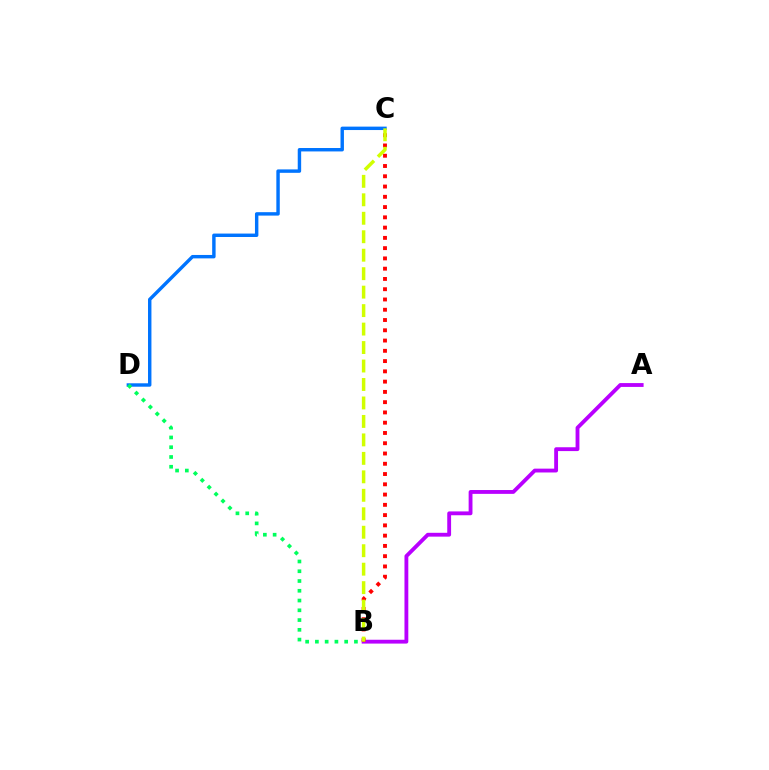{('C', 'D'): [{'color': '#0074ff', 'line_style': 'solid', 'thickness': 2.46}], ('A', 'B'): [{'color': '#b900ff', 'line_style': 'solid', 'thickness': 2.76}], ('B', 'C'): [{'color': '#ff0000', 'line_style': 'dotted', 'thickness': 2.79}, {'color': '#d1ff00', 'line_style': 'dashed', 'thickness': 2.51}], ('B', 'D'): [{'color': '#00ff5c', 'line_style': 'dotted', 'thickness': 2.65}]}